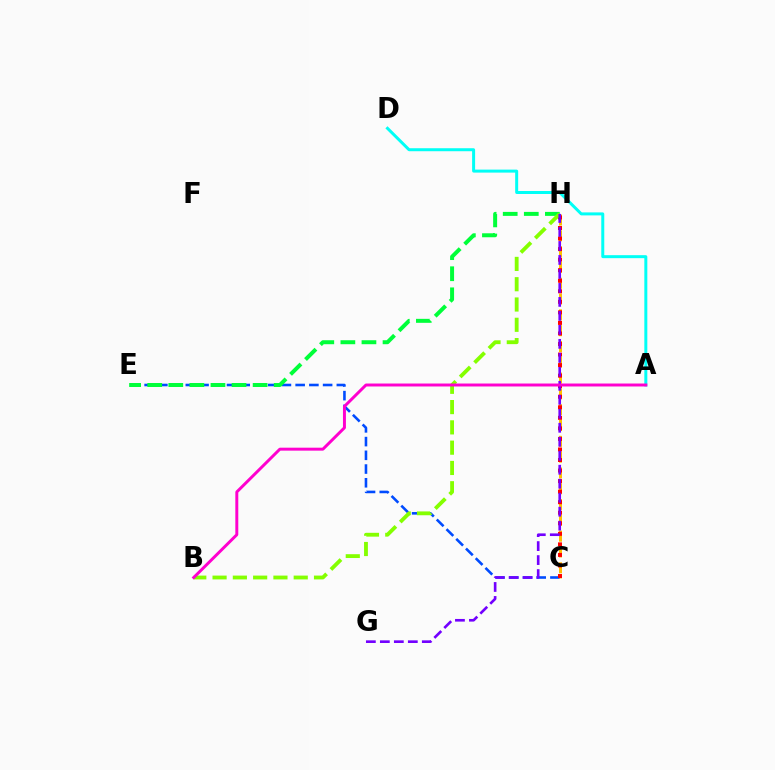{('C', 'E'): [{'color': '#004bff', 'line_style': 'dashed', 'thickness': 1.87}], ('C', 'H'): [{'color': '#ffbd00', 'line_style': 'dashed', 'thickness': 2.15}, {'color': '#ff0000', 'line_style': 'dotted', 'thickness': 2.87}], ('E', 'H'): [{'color': '#00ff39', 'line_style': 'dashed', 'thickness': 2.86}], ('A', 'D'): [{'color': '#00fff6', 'line_style': 'solid', 'thickness': 2.15}], ('B', 'H'): [{'color': '#84ff00', 'line_style': 'dashed', 'thickness': 2.76}], ('G', 'H'): [{'color': '#7200ff', 'line_style': 'dashed', 'thickness': 1.9}], ('A', 'B'): [{'color': '#ff00cf', 'line_style': 'solid', 'thickness': 2.13}]}